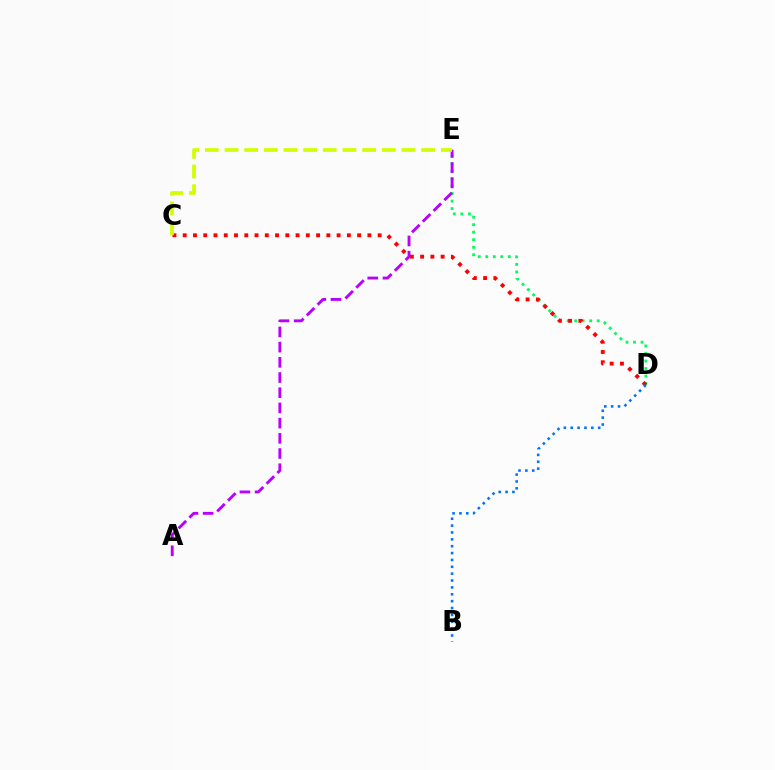{('D', 'E'): [{'color': '#00ff5c', 'line_style': 'dotted', 'thickness': 2.04}], ('C', 'D'): [{'color': '#ff0000', 'line_style': 'dotted', 'thickness': 2.79}], ('A', 'E'): [{'color': '#b900ff', 'line_style': 'dashed', 'thickness': 2.07}], ('C', 'E'): [{'color': '#d1ff00', 'line_style': 'dashed', 'thickness': 2.67}], ('B', 'D'): [{'color': '#0074ff', 'line_style': 'dotted', 'thickness': 1.87}]}